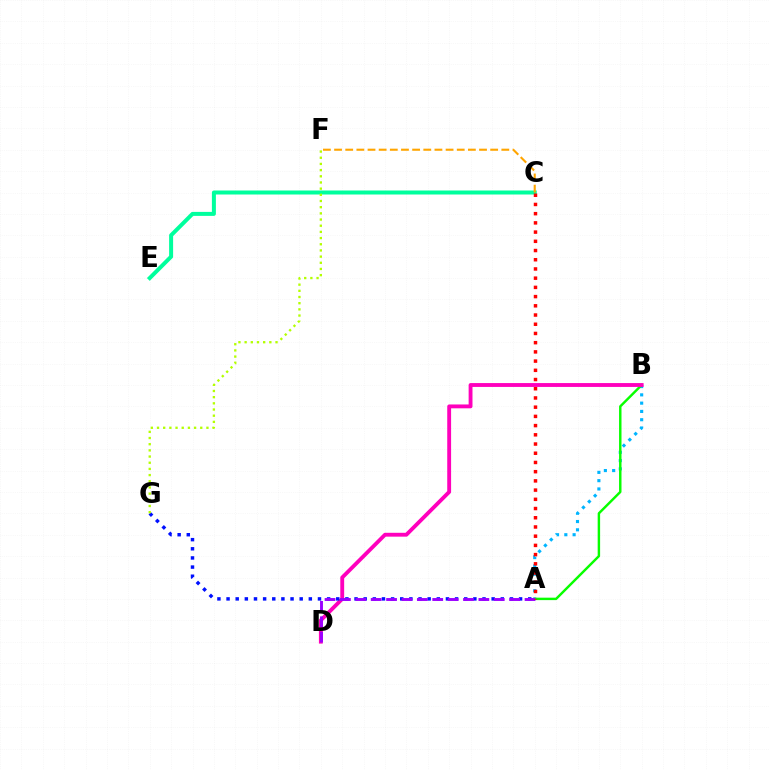{('A', 'B'): [{'color': '#00b5ff', 'line_style': 'dotted', 'thickness': 2.25}, {'color': '#08ff00', 'line_style': 'solid', 'thickness': 1.76}], ('C', 'E'): [{'color': '#00ff9d', 'line_style': 'solid', 'thickness': 2.88}], ('B', 'D'): [{'color': '#ff00bd', 'line_style': 'solid', 'thickness': 2.78}], ('A', 'G'): [{'color': '#0010ff', 'line_style': 'dotted', 'thickness': 2.48}], ('A', 'D'): [{'color': '#9b00ff', 'line_style': 'dashed', 'thickness': 2.09}], ('A', 'C'): [{'color': '#ff0000', 'line_style': 'dotted', 'thickness': 2.5}], ('F', 'G'): [{'color': '#b3ff00', 'line_style': 'dotted', 'thickness': 1.68}], ('C', 'F'): [{'color': '#ffa500', 'line_style': 'dashed', 'thickness': 1.51}]}